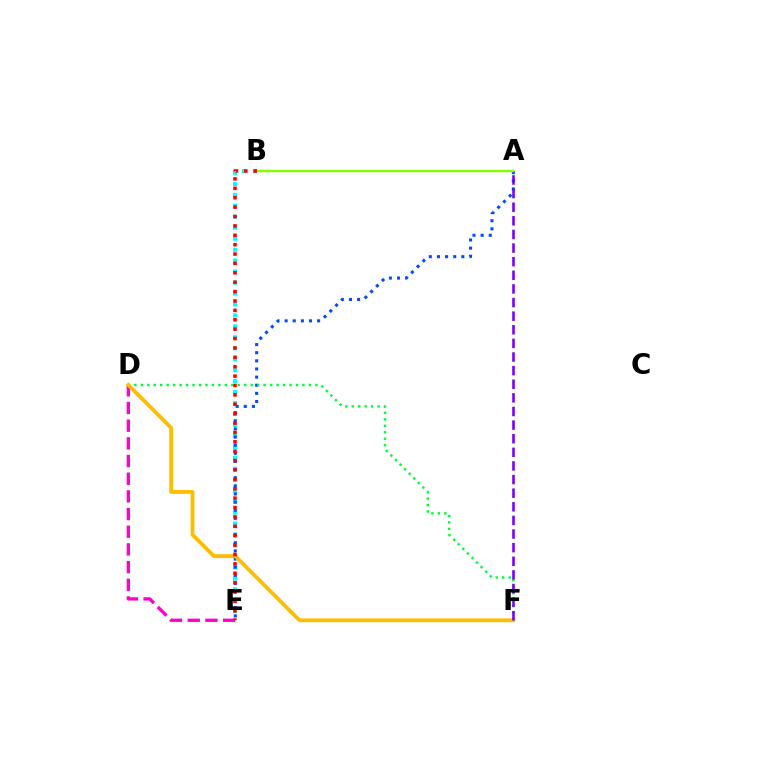{('B', 'E'): [{'color': '#00fff6', 'line_style': 'dotted', 'thickness': 2.98}, {'color': '#ff0000', 'line_style': 'dotted', 'thickness': 2.55}], ('A', 'E'): [{'color': '#004bff', 'line_style': 'dotted', 'thickness': 2.21}], ('D', 'E'): [{'color': '#ff00cf', 'line_style': 'dashed', 'thickness': 2.4}], ('D', 'F'): [{'color': '#00ff39', 'line_style': 'dotted', 'thickness': 1.76}, {'color': '#ffbd00', 'line_style': 'solid', 'thickness': 2.76}], ('A', 'B'): [{'color': '#84ff00', 'line_style': 'solid', 'thickness': 1.77}], ('A', 'F'): [{'color': '#7200ff', 'line_style': 'dashed', 'thickness': 1.85}]}